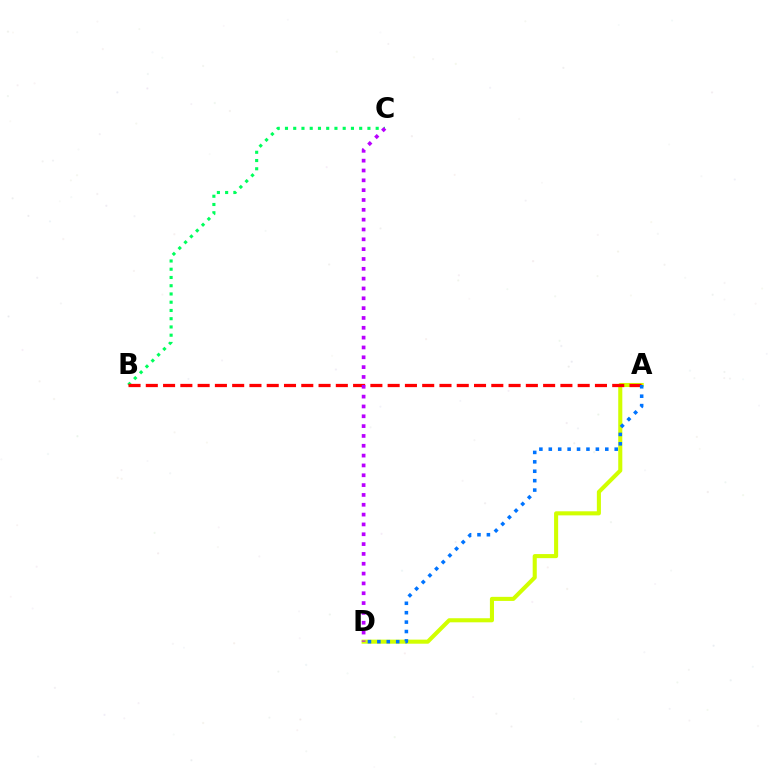{('A', 'D'): [{'color': '#d1ff00', 'line_style': 'solid', 'thickness': 2.94}, {'color': '#0074ff', 'line_style': 'dotted', 'thickness': 2.56}], ('B', 'C'): [{'color': '#00ff5c', 'line_style': 'dotted', 'thickness': 2.24}], ('A', 'B'): [{'color': '#ff0000', 'line_style': 'dashed', 'thickness': 2.35}], ('C', 'D'): [{'color': '#b900ff', 'line_style': 'dotted', 'thickness': 2.67}]}